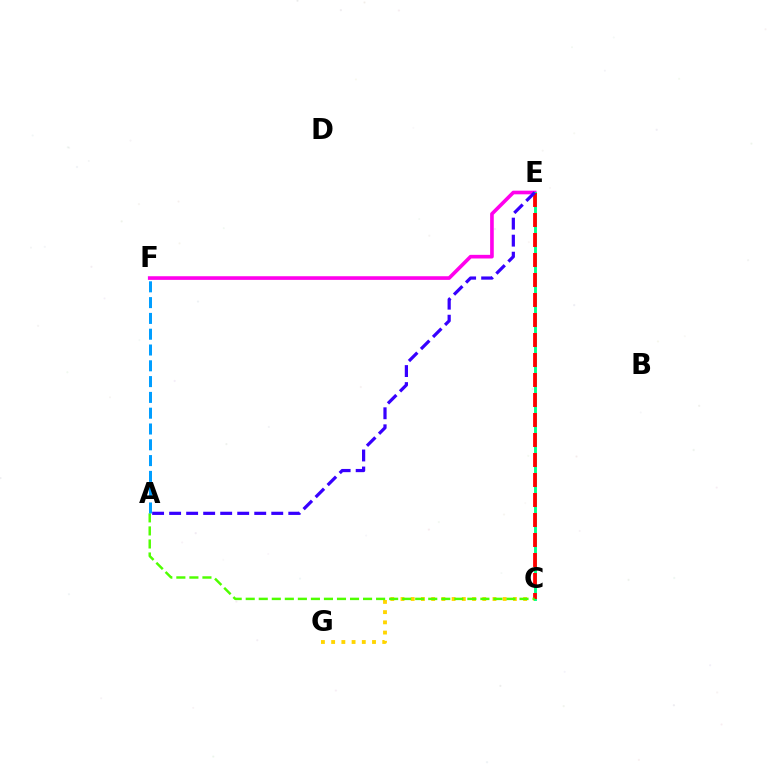{('C', 'G'): [{'color': '#ffd500', 'line_style': 'dotted', 'thickness': 2.78}], ('E', 'F'): [{'color': '#ff00ed', 'line_style': 'solid', 'thickness': 2.62}], ('C', 'E'): [{'color': '#00ff86', 'line_style': 'solid', 'thickness': 2.09}, {'color': '#ff0000', 'line_style': 'dashed', 'thickness': 2.72}], ('A', 'C'): [{'color': '#4fff00', 'line_style': 'dashed', 'thickness': 1.77}], ('A', 'E'): [{'color': '#3700ff', 'line_style': 'dashed', 'thickness': 2.31}], ('A', 'F'): [{'color': '#009eff', 'line_style': 'dashed', 'thickness': 2.15}]}